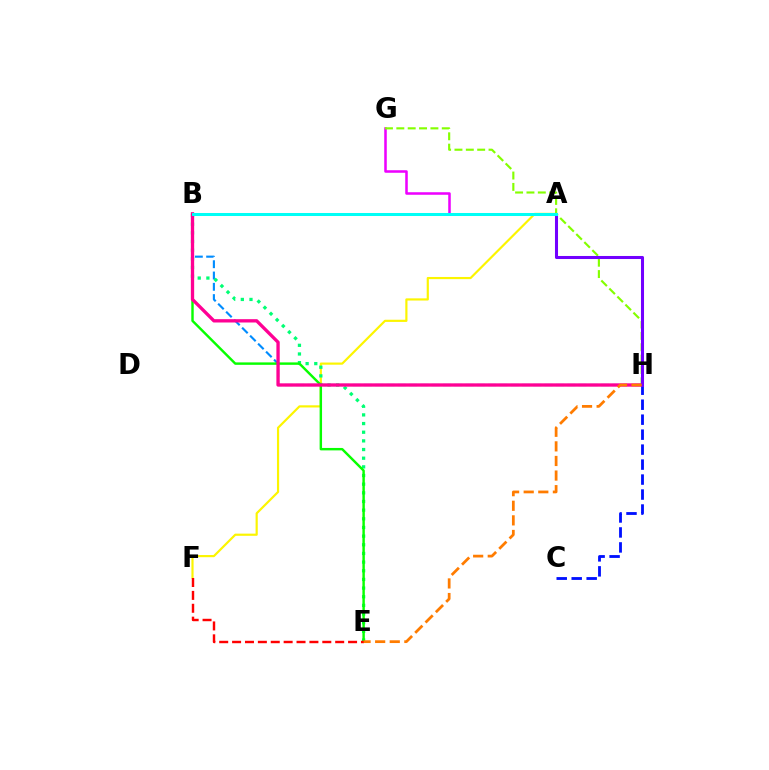{('B', 'H'): [{'color': '#008cff', 'line_style': 'dashed', 'thickness': 1.53}, {'color': '#ff0094', 'line_style': 'solid', 'thickness': 2.39}], ('C', 'H'): [{'color': '#0010ff', 'line_style': 'dashed', 'thickness': 2.03}], ('A', 'G'): [{'color': '#ee00ff', 'line_style': 'solid', 'thickness': 1.83}], ('A', 'F'): [{'color': '#fcf500', 'line_style': 'solid', 'thickness': 1.57}], ('B', 'E'): [{'color': '#00ff74', 'line_style': 'dotted', 'thickness': 2.35}, {'color': '#08ff00', 'line_style': 'solid', 'thickness': 1.75}], ('G', 'H'): [{'color': '#84ff00', 'line_style': 'dashed', 'thickness': 1.54}], ('A', 'H'): [{'color': '#7200ff', 'line_style': 'solid', 'thickness': 2.2}], ('A', 'B'): [{'color': '#00fff6', 'line_style': 'solid', 'thickness': 2.17}], ('E', 'F'): [{'color': '#ff0000', 'line_style': 'dashed', 'thickness': 1.75}], ('E', 'H'): [{'color': '#ff7c00', 'line_style': 'dashed', 'thickness': 1.98}]}